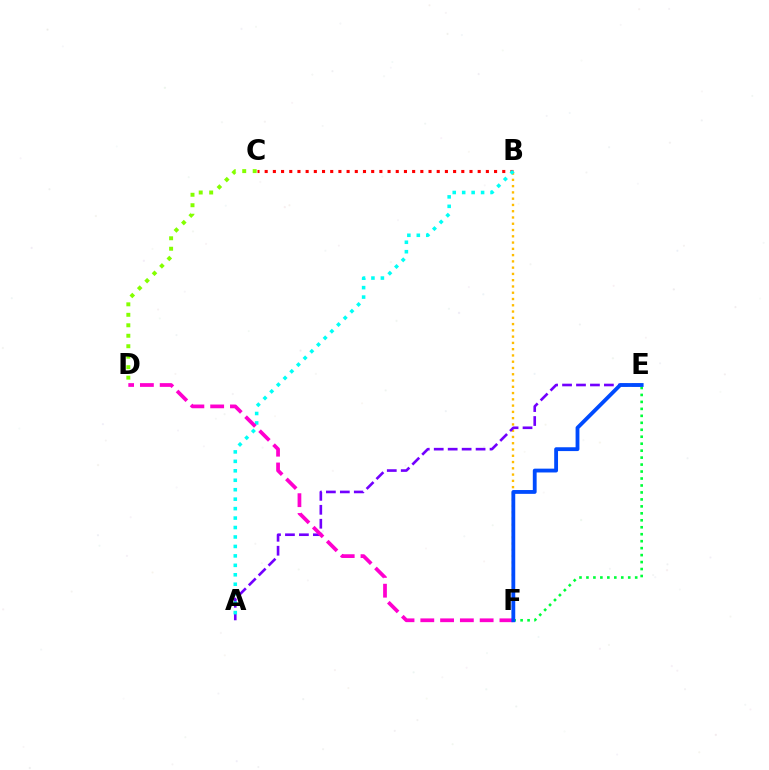{('B', 'F'): [{'color': '#ffbd00', 'line_style': 'dotted', 'thickness': 1.7}], ('B', 'C'): [{'color': '#ff0000', 'line_style': 'dotted', 'thickness': 2.23}], ('C', 'D'): [{'color': '#84ff00', 'line_style': 'dotted', 'thickness': 2.85}], ('A', 'E'): [{'color': '#7200ff', 'line_style': 'dashed', 'thickness': 1.9}], ('E', 'F'): [{'color': '#00ff39', 'line_style': 'dotted', 'thickness': 1.89}, {'color': '#004bff', 'line_style': 'solid', 'thickness': 2.75}], ('A', 'B'): [{'color': '#00fff6', 'line_style': 'dotted', 'thickness': 2.57}], ('D', 'F'): [{'color': '#ff00cf', 'line_style': 'dashed', 'thickness': 2.69}]}